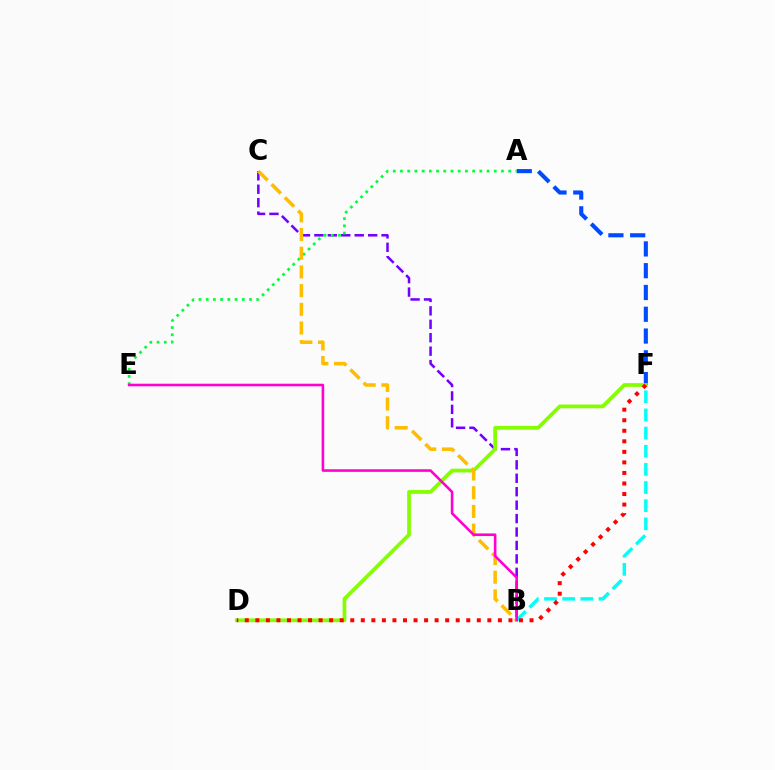{('A', 'F'): [{'color': '#004bff', 'line_style': 'dashed', 'thickness': 2.96}], ('B', 'C'): [{'color': '#7200ff', 'line_style': 'dashed', 'thickness': 1.83}, {'color': '#ffbd00', 'line_style': 'dashed', 'thickness': 2.54}], ('D', 'F'): [{'color': '#84ff00', 'line_style': 'solid', 'thickness': 2.7}, {'color': '#ff0000', 'line_style': 'dotted', 'thickness': 2.87}], ('A', 'E'): [{'color': '#00ff39', 'line_style': 'dotted', 'thickness': 1.96}], ('B', 'F'): [{'color': '#00fff6', 'line_style': 'dashed', 'thickness': 2.47}], ('B', 'E'): [{'color': '#ff00cf', 'line_style': 'solid', 'thickness': 1.87}]}